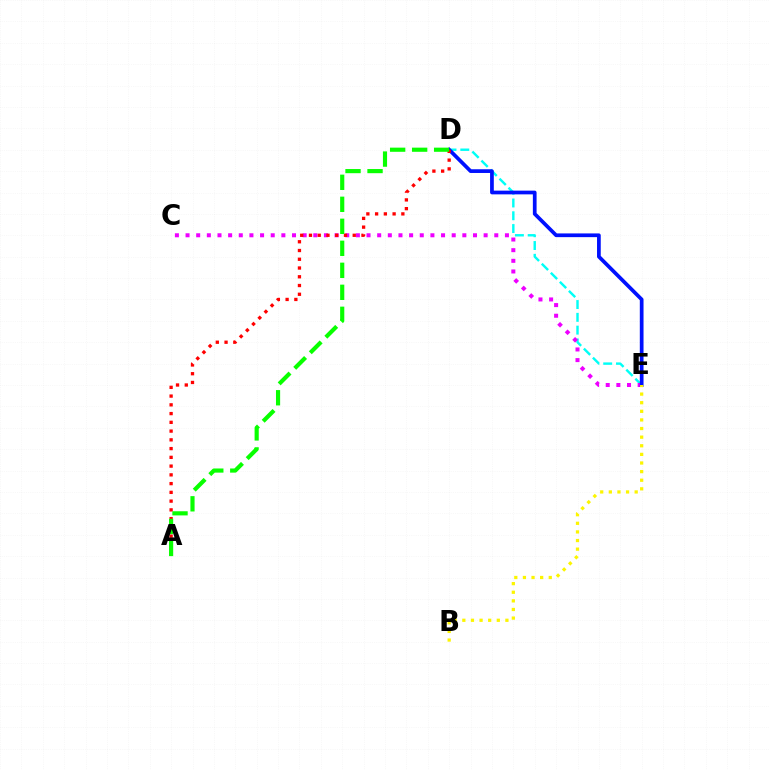{('D', 'E'): [{'color': '#00fff6', 'line_style': 'dashed', 'thickness': 1.74}, {'color': '#0010ff', 'line_style': 'solid', 'thickness': 2.68}], ('C', 'E'): [{'color': '#ee00ff', 'line_style': 'dotted', 'thickness': 2.89}], ('B', 'E'): [{'color': '#fcf500', 'line_style': 'dotted', 'thickness': 2.34}], ('A', 'D'): [{'color': '#ff0000', 'line_style': 'dotted', 'thickness': 2.38}, {'color': '#08ff00', 'line_style': 'dashed', 'thickness': 2.99}]}